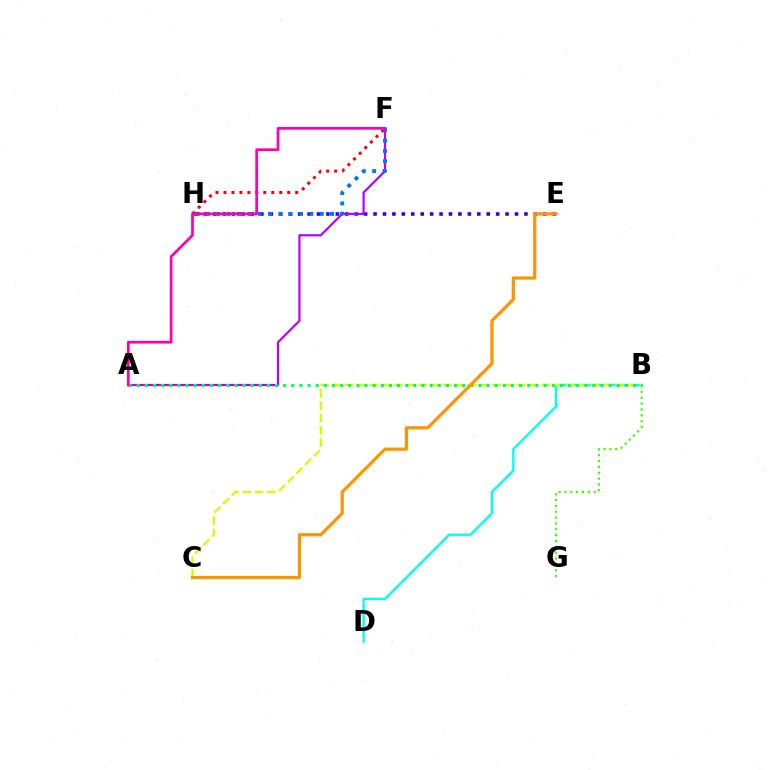{('E', 'H'): [{'color': '#2500ff', 'line_style': 'dotted', 'thickness': 2.56}], ('A', 'F'): [{'color': '#b900ff', 'line_style': 'solid', 'thickness': 1.57}, {'color': '#ff00ac', 'line_style': 'solid', 'thickness': 1.96}], ('F', 'H'): [{'color': '#ff0000', 'line_style': 'dotted', 'thickness': 2.16}, {'color': '#0074ff', 'line_style': 'dotted', 'thickness': 2.81}], ('B', 'D'): [{'color': '#00fff6', 'line_style': 'solid', 'thickness': 1.73}], ('B', 'C'): [{'color': '#d1ff00', 'line_style': 'dashed', 'thickness': 1.67}], ('B', 'G'): [{'color': '#3dff00', 'line_style': 'dotted', 'thickness': 1.59}], ('A', 'B'): [{'color': '#00ff5c', 'line_style': 'dotted', 'thickness': 2.21}], ('C', 'E'): [{'color': '#ff9400', 'line_style': 'solid', 'thickness': 2.29}]}